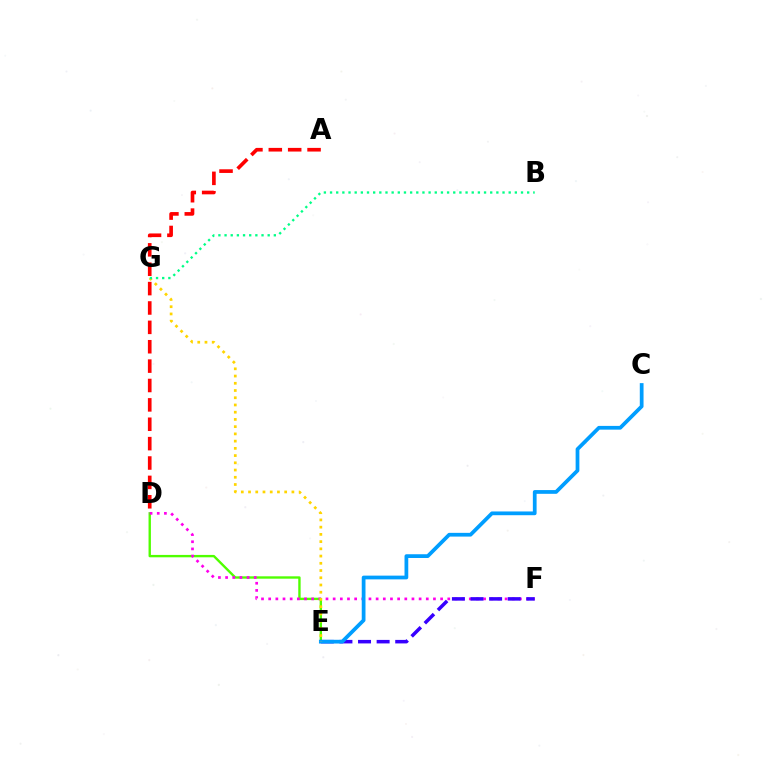{('D', 'E'): [{'color': '#4fff00', 'line_style': 'solid', 'thickness': 1.71}], ('D', 'F'): [{'color': '#ff00ed', 'line_style': 'dotted', 'thickness': 1.95}], ('E', 'F'): [{'color': '#3700ff', 'line_style': 'dashed', 'thickness': 2.53}], ('C', 'E'): [{'color': '#009eff', 'line_style': 'solid', 'thickness': 2.7}], ('E', 'G'): [{'color': '#ffd500', 'line_style': 'dotted', 'thickness': 1.96}], ('A', 'D'): [{'color': '#ff0000', 'line_style': 'dashed', 'thickness': 2.63}], ('B', 'G'): [{'color': '#00ff86', 'line_style': 'dotted', 'thickness': 1.67}]}